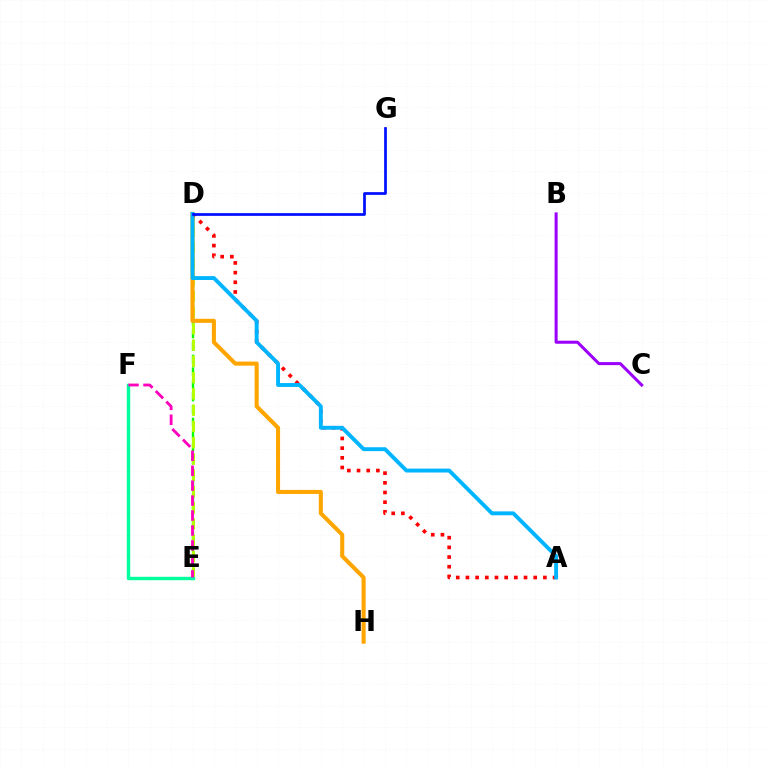{('D', 'E'): [{'color': '#08ff00', 'line_style': 'dashed', 'thickness': 1.71}, {'color': '#b3ff00', 'line_style': 'dashed', 'thickness': 2.21}], ('E', 'F'): [{'color': '#00ff9d', 'line_style': 'solid', 'thickness': 2.45}, {'color': '#ff00bd', 'line_style': 'dashed', 'thickness': 2.03}], ('B', 'C'): [{'color': '#9b00ff', 'line_style': 'solid', 'thickness': 2.18}], ('D', 'H'): [{'color': '#ffa500', 'line_style': 'solid', 'thickness': 2.92}], ('A', 'D'): [{'color': '#ff0000', 'line_style': 'dotted', 'thickness': 2.63}, {'color': '#00b5ff', 'line_style': 'solid', 'thickness': 2.8}], ('D', 'G'): [{'color': '#0010ff', 'line_style': 'solid', 'thickness': 1.96}]}